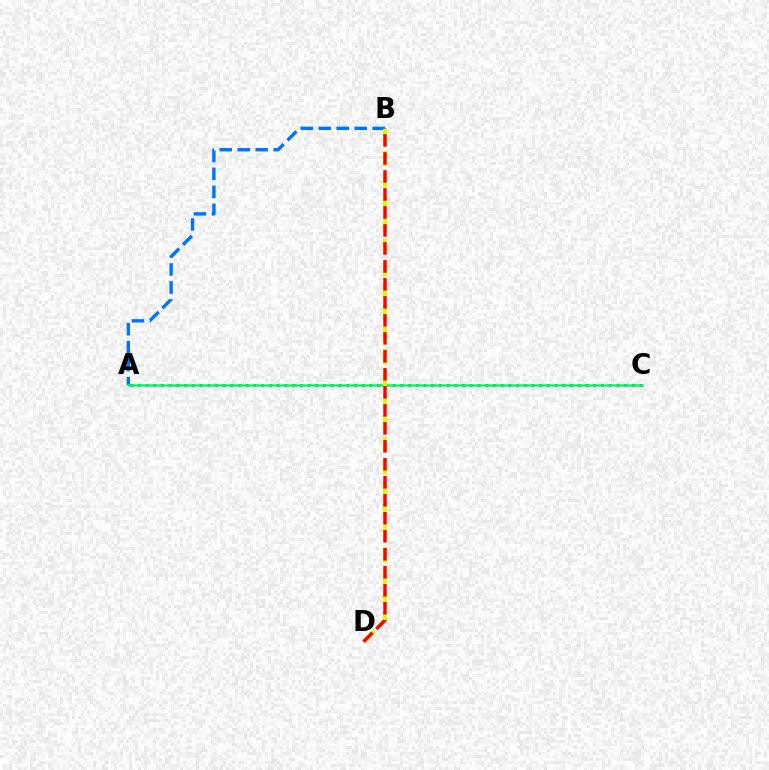{('A', 'B'): [{'color': '#0074ff', 'line_style': 'dashed', 'thickness': 2.44}], ('A', 'C'): [{'color': '#b900ff', 'line_style': 'dotted', 'thickness': 2.1}, {'color': '#00ff5c', 'line_style': 'solid', 'thickness': 1.8}], ('B', 'D'): [{'color': '#d1ff00', 'line_style': 'dashed', 'thickness': 2.99}, {'color': '#ff0000', 'line_style': 'dashed', 'thickness': 2.44}]}